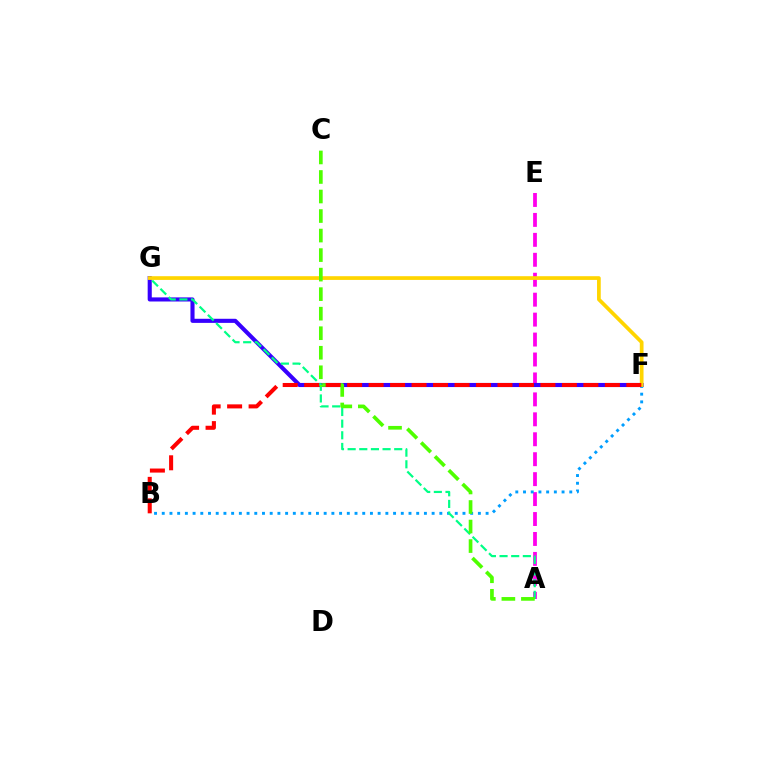{('A', 'E'): [{'color': '#ff00ed', 'line_style': 'dashed', 'thickness': 2.71}], ('F', 'G'): [{'color': '#3700ff', 'line_style': 'solid', 'thickness': 2.95}, {'color': '#ffd500', 'line_style': 'solid', 'thickness': 2.68}], ('B', 'F'): [{'color': '#009eff', 'line_style': 'dotted', 'thickness': 2.1}, {'color': '#ff0000', 'line_style': 'dashed', 'thickness': 2.92}], ('A', 'G'): [{'color': '#00ff86', 'line_style': 'dashed', 'thickness': 1.58}], ('A', 'C'): [{'color': '#4fff00', 'line_style': 'dashed', 'thickness': 2.65}]}